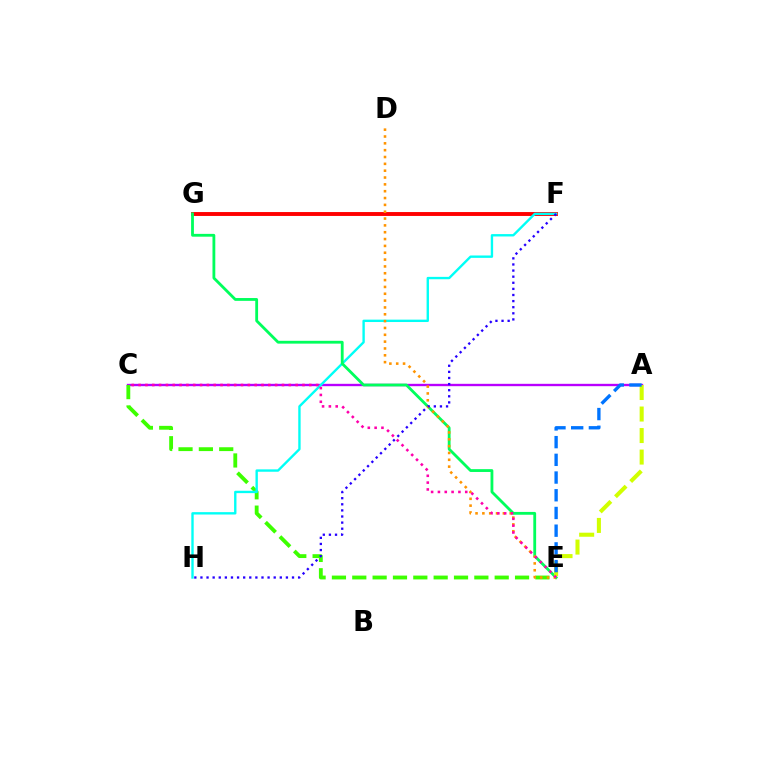{('A', 'C'): [{'color': '#b900ff', 'line_style': 'solid', 'thickness': 1.7}], ('F', 'G'): [{'color': '#ff0000', 'line_style': 'solid', 'thickness': 2.81}], ('C', 'E'): [{'color': '#3dff00', 'line_style': 'dashed', 'thickness': 2.76}, {'color': '#ff00ac', 'line_style': 'dotted', 'thickness': 1.85}], ('F', 'H'): [{'color': '#00fff6', 'line_style': 'solid', 'thickness': 1.71}, {'color': '#2500ff', 'line_style': 'dotted', 'thickness': 1.66}], ('E', 'G'): [{'color': '#00ff5c', 'line_style': 'solid', 'thickness': 2.03}], ('D', 'E'): [{'color': '#ff9400', 'line_style': 'dotted', 'thickness': 1.86}], ('A', 'E'): [{'color': '#d1ff00', 'line_style': 'dashed', 'thickness': 2.92}, {'color': '#0074ff', 'line_style': 'dashed', 'thickness': 2.41}]}